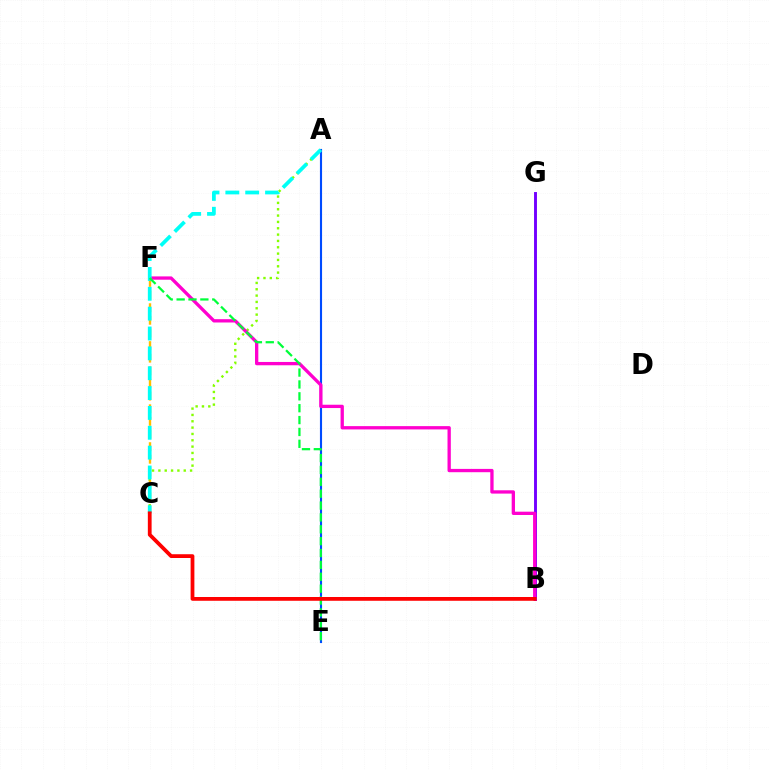{('B', 'G'): [{'color': '#7200ff', 'line_style': 'solid', 'thickness': 2.1}], ('A', 'C'): [{'color': '#84ff00', 'line_style': 'dotted', 'thickness': 1.72}, {'color': '#00fff6', 'line_style': 'dashed', 'thickness': 2.7}], ('A', 'E'): [{'color': '#004bff', 'line_style': 'solid', 'thickness': 1.53}], ('B', 'F'): [{'color': '#ff00cf', 'line_style': 'solid', 'thickness': 2.38}], ('C', 'F'): [{'color': '#ffbd00', 'line_style': 'dashed', 'thickness': 1.72}], ('E', 'F'): [{'color': '#00ff39', 'line_style': 'dashed', 'thickness': 1.61}], ('B', 'C'): [{'color': '#ff0000', 'line_style': 'solid', 'thickness': 2.72}]}